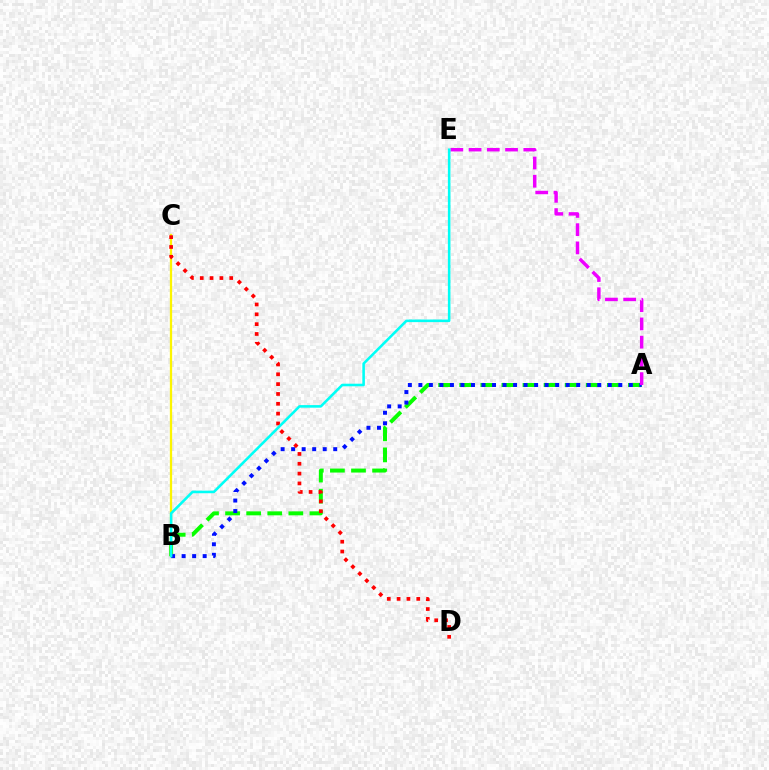{('A', 'B'): [{'color': '#08ff00', 'line_style': 'dashed', 'thickness': 2.86}, {'color': '#0010ff', 'line_style': 'dotted', 'thickness': 2.86}], ('B', 'C'): [{'color': '#fcf500', 'line_style': 'solid', 'thickness': 1.64}], ('A', 'E'): [{'color': '#ee00ff', 'line_style': 'dashed', 'thickness': 2.48}], ('C', 'D'): [{'color': '#ff0000', 'line_style': 'dotted', 'thickness': 2.67}], ('B', 'E'): [{'color': '#00fff6', 'line_style': 'solid', 'thickness': 1.86}]}